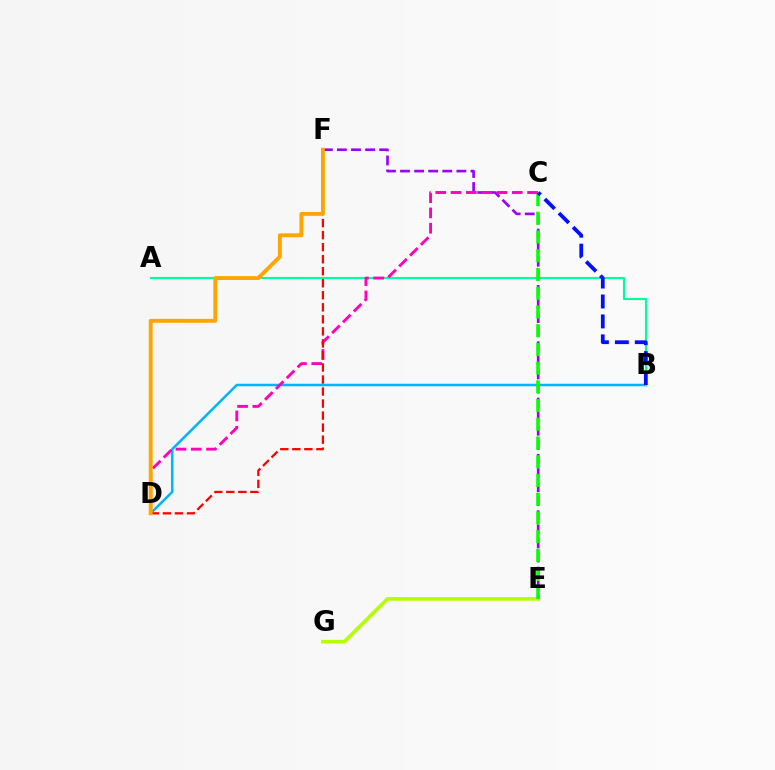{('E', 'G'): [{'color': '#b3ff00', 'line_style': 'solid', 'thickness': 2.63}], ('B', 'D'): [{'color': '#00b5ff', 'line_style': 'solid', 'thickness': 1.81}], ('A', 'B'): [{'color': '#00ff9d', 'line_style': 'solid', 'thickness': 1.55}], ('E', 'F'): [{'color': '#9b00ff', 'line_style': 'dashed', 'thickness': 1.91}], ('C', 'E'): [{'color': '#08ff00', 'line_style': 'dashed', 'thickness': 2.54}], ('C', 'D'): [{'color': '#ff00bd', 'line_style': 'dashed', 'thickness': 2.08}], ('B', 'C'): [{'color': '#0010ff', 'line_style': 'dashed', 'thickness': 2.71}], ('D', 'F'): [{'color': '#ff0000', 'line_style': 'dashed', 'thickness': 1.63}, {'color': '#ffa500', 'line_style': 'solid', 'thickness': 2.81}]}